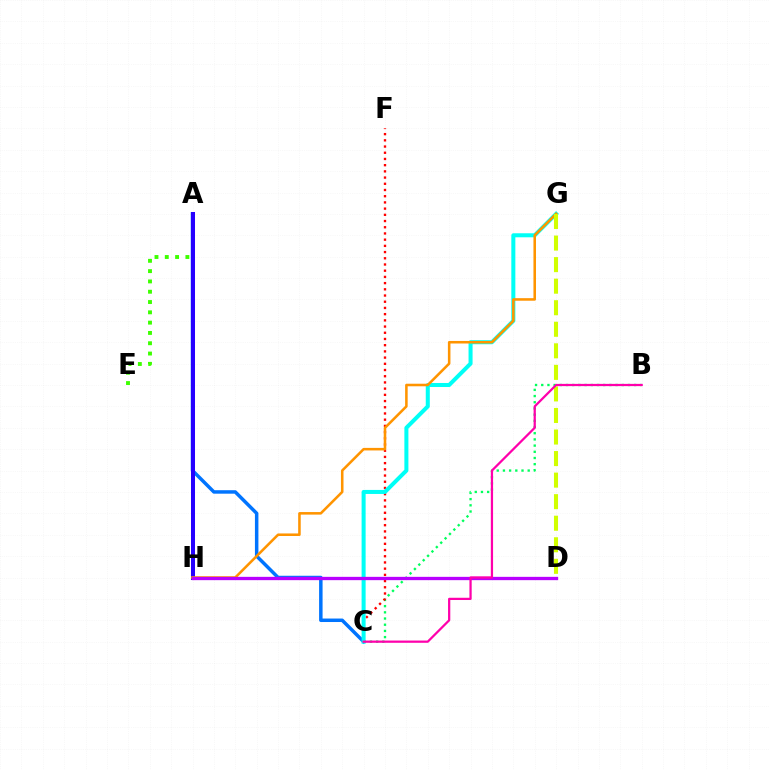{('A', 'C'): [{'color': '#0074ff', 'line_style': 'solid', 'thickness': 2.51}], ('B', 'C'): [{'color': '#00ff5c', 'line_style': 'dotted', 'thickness': 1.68}, {'color': '#ff00ac', 'line_style': 'solid', 'thickness': 1.61}], ('C', 'F'): [{'color': '#ff0000', 'line_style': 'dotted', 'thickness': 1.69}], ('C', 'G'): [{'color': '#00fff6', 'line_style': 'solid', 'thickness': 2.9}], ('A', 'E'): [{'color': '#3dff00', 'line_style': 'dotted', 'thickness': 2.8}], ('A', 'H'): [{'color': '#2500ff', 'line_style': 'solid', 'thickness': 2.89}], ('G', 'H'): [{'color': '#ff9400', 'line_style': 'solid', 'thickness': 1.84}], ('D', 'G'): [{'color': '#d1ff00', 'line_style': 'dashed', 'thickness': 2.93}], ('D', 'H'): [{'color': '#b900ff', 'line_style': 'solid', 'thickness': 2.39}]}